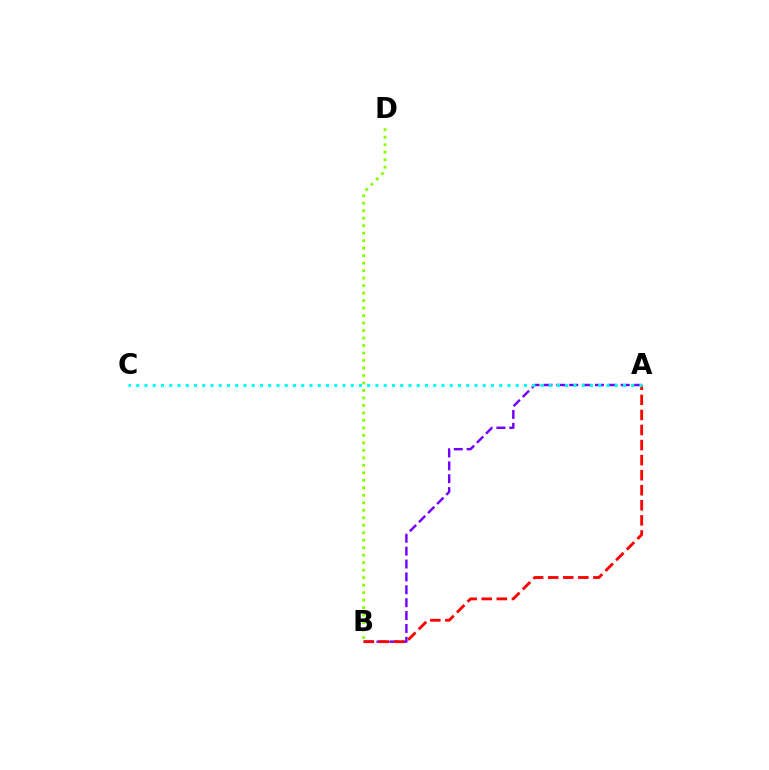{('B', 'D'): [{'color': '#84ff00', 'line_style': 'dotted', 'thickness': 2.03}], ('A', 'B'): [{'color': '#7200ff', 'line_style': 'dashed', 'thickness': 1.75}, {'color': '#ff0000', 'line_style': 'dashed', 'thickness': 2.05}], ('A', 'C'): [{'color': '#00fff6', 'line_style': 'dotted', 'thickness': 2.24}]}